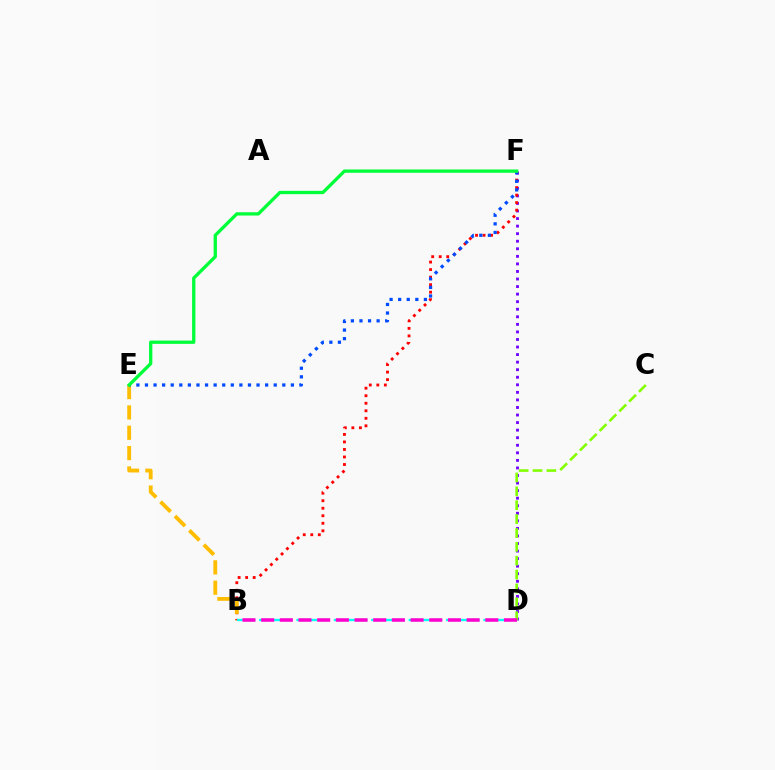{('D', 'F'): [{'color': '#7200ff', 'line_style': 'dotted', 'thickness': 2.05}], ('B', 'F'): [{'color': '#ff0000', 'line_style': 'dotted', 'thickness': 2.04}], ('B', 'E'): [{'color': '#ffbd00', 'line_style': 'dashed', 'thickness': 2.76}], ('B', 'D'): [{'color': '#00fff6', 'line_style': 'dashed', 'thickness': 1.69}, {'color': '#ff00cf', 'line_style': 'dashed', 'thickness': 2.54}], ('E', 'F'): [{'color': '#004bff', 'line_style': 'dotted', 'thickness': 2.33}, {'color': '#00ff39', 'line_style': 'solid', 'thickness': 2.38}], ('C', 'D'): [{'color': '#84ff00', 'line_style': 'dashed', 'thickness': 1.88}]}